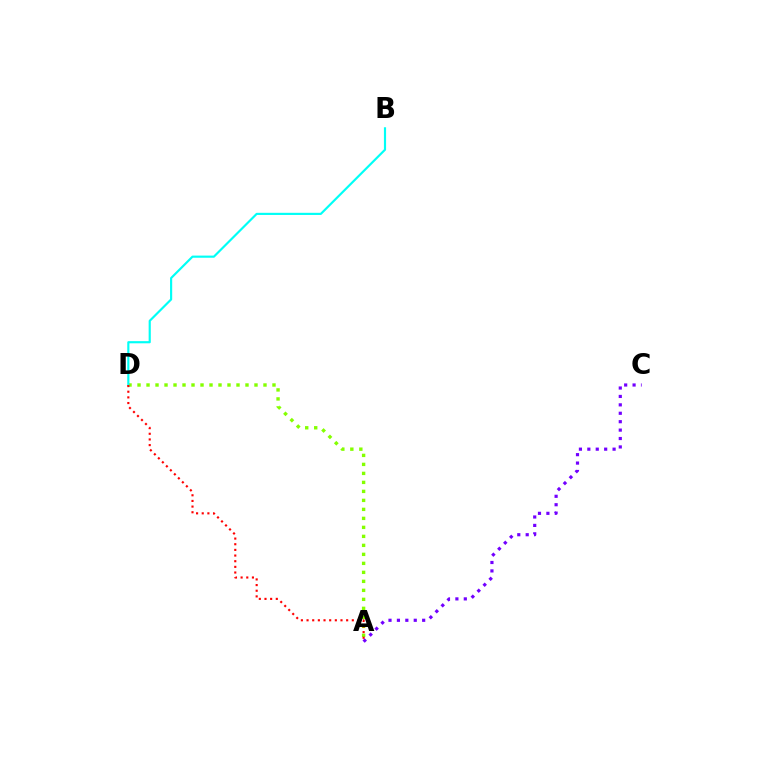{('A', 'D'): [{'color': '#84ff00', 'line_style': 'dotted', 'thickness': 2.44}, {'color': '#ff0000', 'line_style': 'dotted', 'thickness': 1.54}], ('B', 'D'): [{'color': '#00fff6', 'line_style': 'solid', 'thickness': 1.56}], ('A', 'C'): [{'color': '#7200ff', 'line_style': 'dotted', 'thickness': 2.29}]}